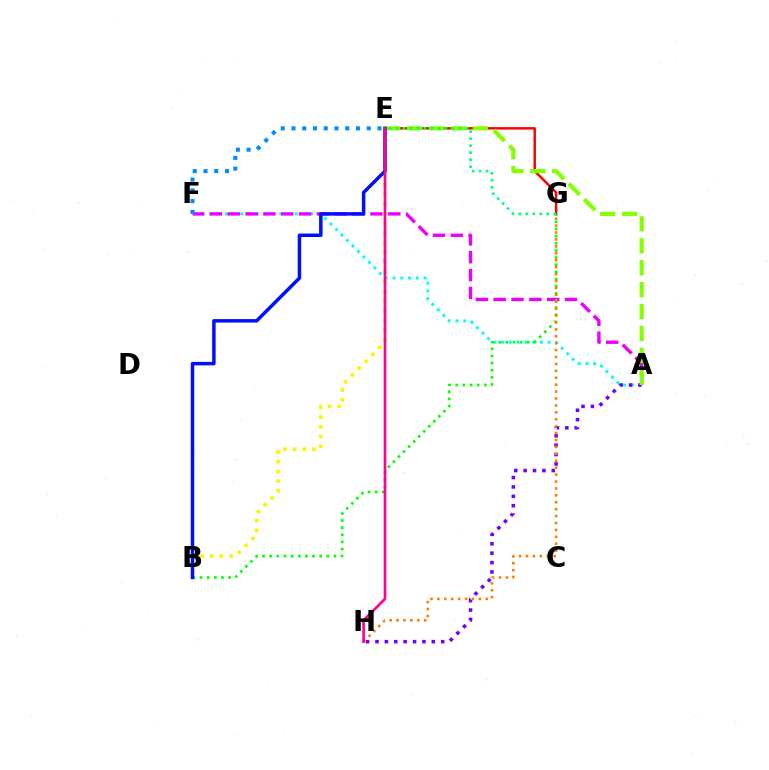{('A', 'F'): [{'color': '#00fff6', 'line_style': 'dotted', 'thickness': 2.11}, {'color': '#ee00ff', 'line_style': 'dashed', 'thickness': 2.42}], ('A', 'H'): [{'color': '#7200ff', 'line_style': 'dotted', 'thickness': 2.55}], ('E', 'G'): [{'color': '#ff0000', 'line_style': 'solid', 'thickness': 1.77}, {'color': '#00ff74', 'line_style': 'dotted', 'thickness': 1.9}], ('B', 'E'): [{'color': '#fcf500', 'line_style': 'dotted', 'thickness': 2.63}, {'color': '#0010ff', 'line_style': 'solid', 'thickness': 2.51}], ('B', 'G'): [{'color': '#08ff00', 'line_style': 'dotted', 'thickness': 1.94}], ('A', 'E'): [{'color': '#84ff00', 'line_style': 'dashed', 'thickness': 2.98}], ('G', 'H'): [{'color': '#ff7c00', 'line_style': 'dotted', 'thickness': 1.88}], ('E', 'H'): [{'color': '#ff0094', 'line_style': 'solid', 'thickness': 1.9}], ('E', 'F'): [{'color': '#008cff', 'line_style': 'dotted', 'thickness': 2.92}]}